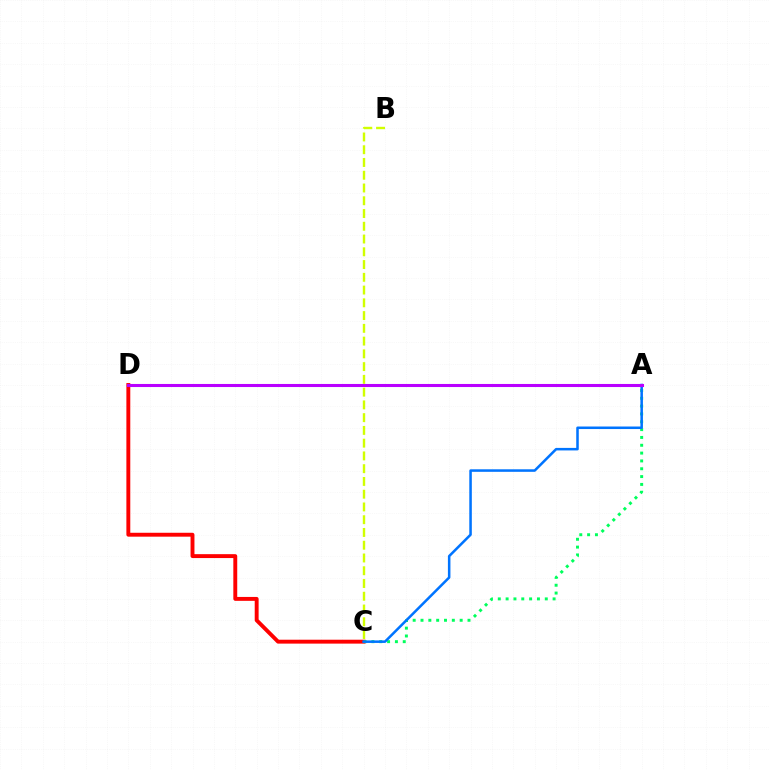{('C', 'D'): [{'color': '#ff0000', 'line_style': 'solid', 'thickness': 2.81}], ('B', 'C'): [{'color': '#d1ff00', 'line_style': 'dashed', 'thickness': 1.73}], ('A', 'C'): [{'color': '#00ff5c', 'line_style': 'dotted', 'thickness': 2.13}, {'color': '#0074ff', 'line_style': 'solid', 'thickness': 1.82}], ('A', 'D'): [{'color': '#b900ff', 'line_style': 'solid', 'thickness': 2.21}]}